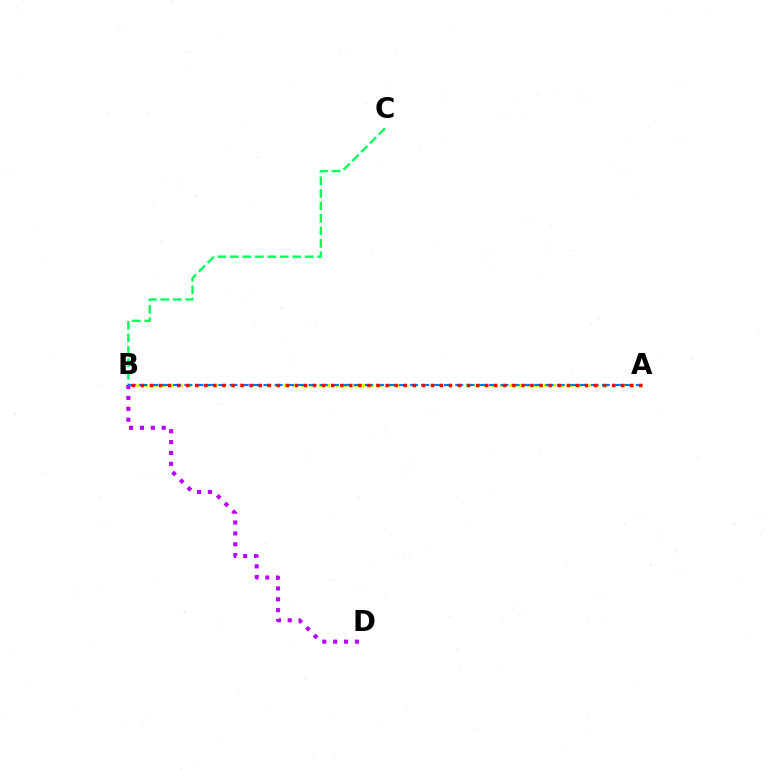{('A', 'B'): [{'color': '#d1ff00', 'line_style': 'dotted', 'thickness': 2.36}, {'color': '#0074ff', 'line_style': 'dashed', 'thickness': 1.53}, {'color': '#ff0000', 'line_style': 'dotted', 'thickness': 2.46}], ('B', 'C'): [{'color': '#00ff5c', 'line_style': 'dashed', 'thickness': 1.69}], ('B', 'D'): [{'color': '#b900ff', 'line_style': 'dotted', 'thickness': 2.95}]}